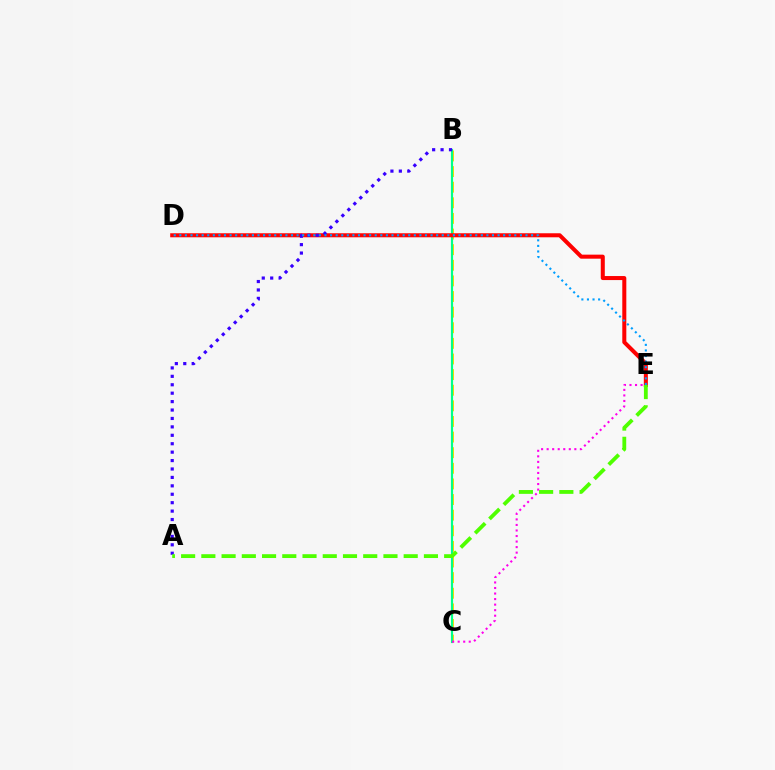{('B', 'C'): [{'color': '#ffd500', 'line_style': 'dashed', 'thickness': 2.12}, {'color': '#00ff86', 'line_style': 'solid', 'thickness': 1.56}], ('D', 'E'): [{'color': '#ff0000', 'line_style': 'solid', 'thickness': 2.9}, {'color': '#009eff', 'line_style': 'dotted', 'thickness': 1.52}], ('A', 'B'): [{'color': '#3700ff', 'line_style': 'dotted', 'thickness': 2.29}], ('C', 'E'): [{'color': '#ff00ed', 'line_style': 'dotted', 'thickness': 1.51}], ('A', 'E'): [{'color': '#4fff00', 'line_style': 'dashed', 'thickness': 2.75}]}